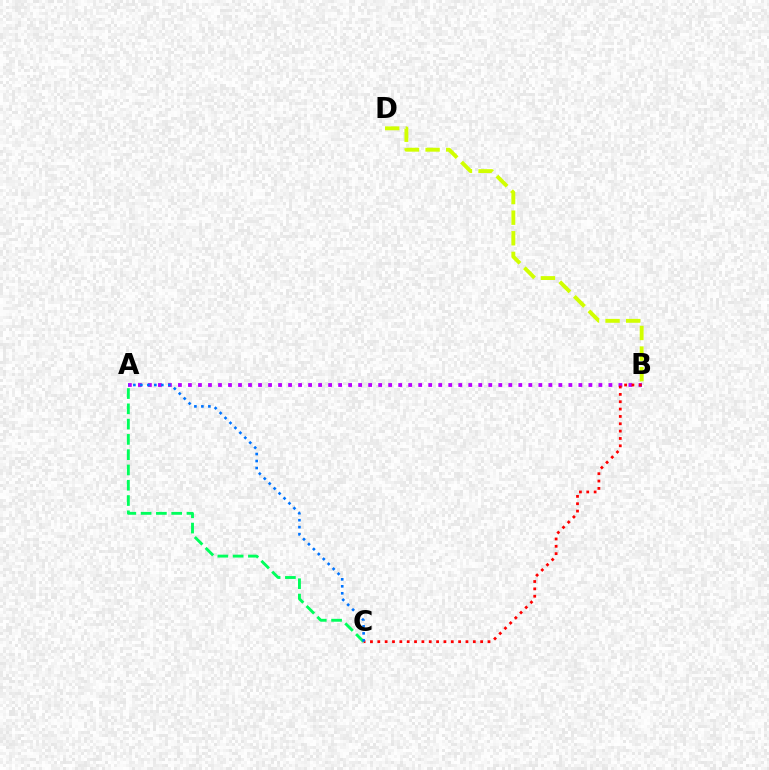{('A', 'B'): [{'color': '#b900ff', 'line_style': 'dotted', 'thickness': 2.72}], ('A', 'C'): [{'color': '#00ff5c', 'line_style': 'dashed', 'thickness': 2.08}, {'color': '#0074ff', 'line_style': 'dotted', 'thickness': 1.9}], ('B', 'D'): [{'color': '#d1ff00', 'line_style': 'dashed', 'thickness': 2.8}], ('B', 'C'): [{'color': '#ff0000', 'line_style': 'dotted', 'thickness': 2.0}]}